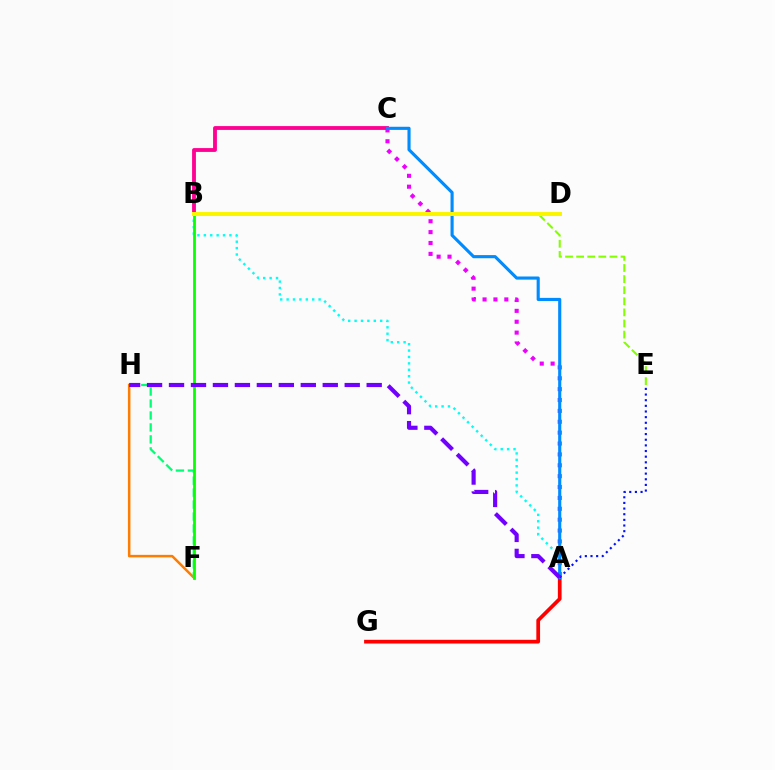{('B', 'E'): [{'color': '#84ff00', 'line_style': 'dashed', 'thickness': 1.51}], ('A', 'B'): [{'color': '#00fff6', 'line_style': 'dotted', 'thickness': 1.74}], ('F', 'H'): [{'color': '#ff7c00', 'line_style': 'solid', 'thickness': 1.82}, {'color': '#00ff74', 'line_style': 'dashed', 'thickness': 1.62}], ('A', 'C'): [{'color': '#ee00ff', 'line_style': 'dotted', 'thickness': 2.96}, {'color': '#008cff', 'line_style': 'solid', 'thickness': 2.25}], ('B', 'C'): [{'color': '#ff0094', 'line_style': 'solid', 'thickness': 2.76}], ('B', 'F'): [{'color': '#08ff00', 'line_style': 'solid', 'thickness': 1.99}], ('A', 'G'): [{'color': '#ff0000', 'line_style': 'solid', 'thickness': 2.68}], ('B', 'D'): [{'color': '#fcf500', 'line_style': 'solid', 'thickness': 2.86}], ('A', 'E'): [{'color': '#0010ff', 'line_style': 'dotted', 'thickness': 1.53}], ('A', 'H'): [{'color': '#7200ff', 'line_style': 'dashed', 'thickness': 2.98}]}